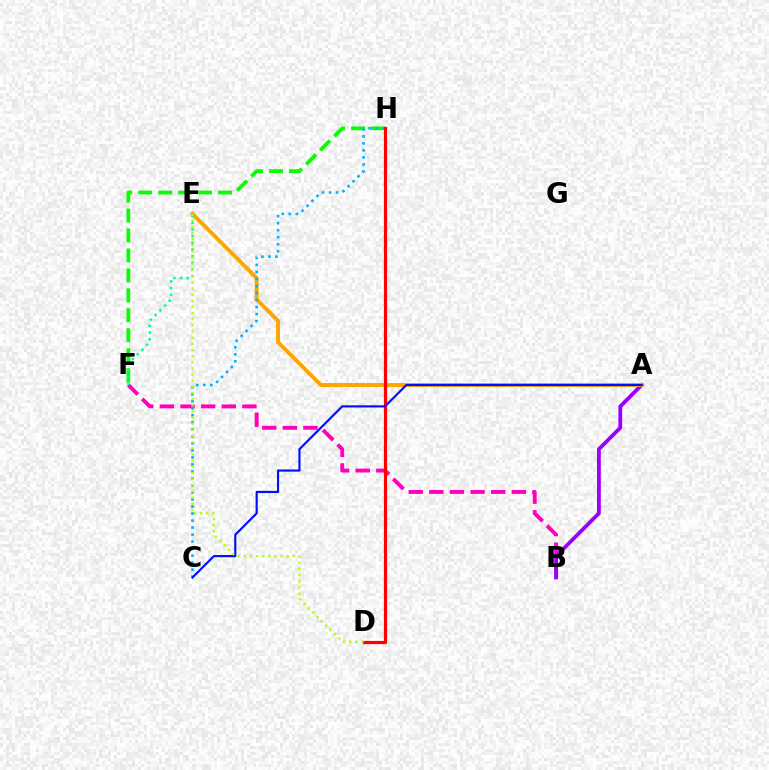{('B', 'F'): [{'color': '#ff00bd', 'line_style': 'dashed', 'thickness': 2.8}], ('F', 'H'): [{'color': '#08ff00', 'line_style': 'dashed', 'thickness': 2.71}], ('A', 'B'): [{'color': '#9b00ff', 'line_style': 'solid', 'thickness': 2.74}], ('A', 'E'): [{'color': '#ffa500', 'line_style': 'solid', 'thickness': 2.83}], ('C', 'H'): [{'color': '#00b5ff', 'line_style': 'dotted', 'thickness': 1.91}], ('D', 'H'): [{'color': '#ff0000', 'line_style': 'solid', 'thickness': 2.3}], ('E', 'F'): [{'color': '#00ff9d', 'line_style': 'dotted', 'thickness': 1.81}], ('A', 'C'): [{'color': '#0010ff', 'line_style': 'solid', 'thickness': 1.56}], ('D', 'E'): [{'color': '#b3ff00', 'line_style': 'dotted', 'thickness': 1.67}]}